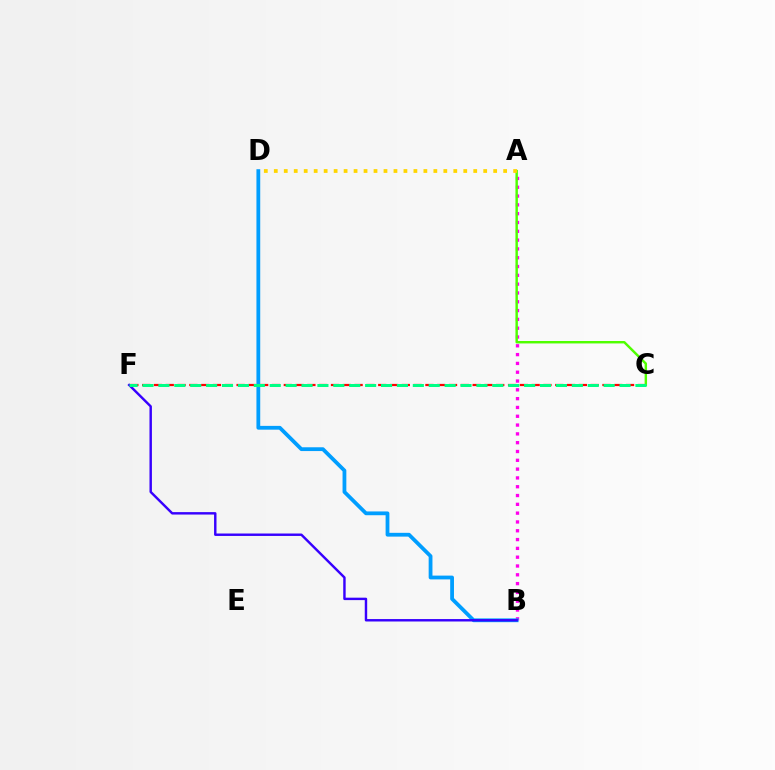{('A', 'B'): [{'color': '#ff00ed', 'line_style': 'dotted', 'thickness': 2.39}], ('B', 'D'): [{'color': '#009eff', 'line_style': 'solid', 'thickness': 2.73}], ('C', 'F'): [{'color': '#ff0000', 'line_style': 'dashed', 'thickness': 1.6}, {'color': '#00ff86', 'line_style': 'dashed', 'thickness': 2.16}], ('A', 'C'): [{'color': '#4fff00', 'line_style': 'solid', 'thickness': 1.75}], ('B', 'F'): [{'color': '#3700ff', 'line_style': 'solid', 'thickness': 1.75}], ('A', 'D'): [{'color': '#ffd500', 'line_style': 'dotted', 'thickness': 2.71}]}